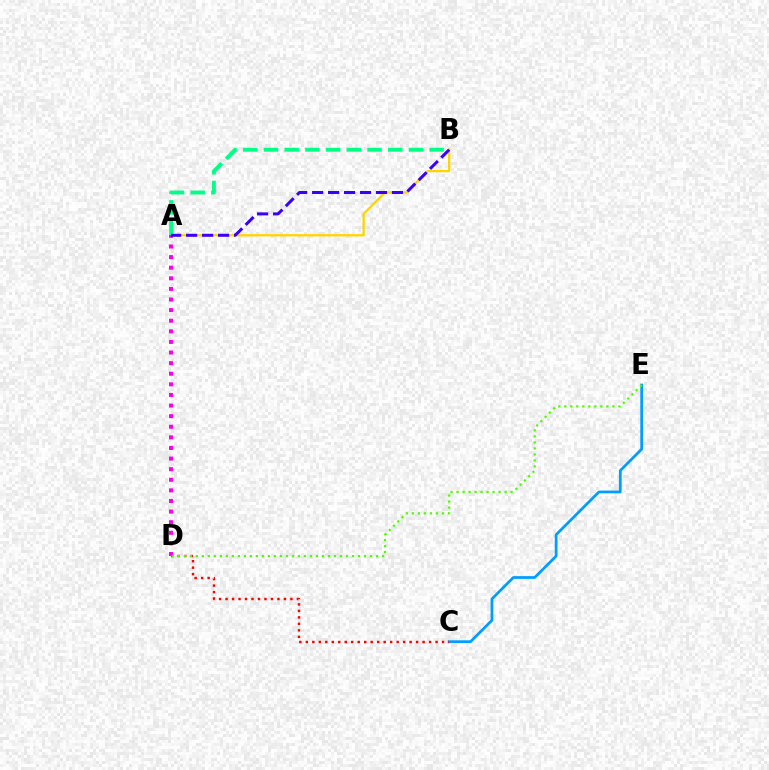{('C', 'E'): [{'color': '#009eff', 'line_style': 'solid', 'thickness': 1.98}], ('A', 'B'): [{'color': '#ffd500', 'line_style': 'solid', 'thickness': 1.65}, {'color': '#00ff86', 'line_style': 'dashed', 'thickness': 2.81}, {'color': '#3700ff', 'line_style': 'dashed', 'thickness': 2.17}], ('C', 'D'): [{'color': '#ff0000', 'line_style': 'dotted', 'thickness': 1.76}], ('A', 'D'): [{'color': '#ff00ed', 'line_style': 'dotted', 'thickness': 2.88}], ('D', 'E'): [{'color': '#4fff00', 'line_style': 'dotted', 'thickness': 1.63}]}